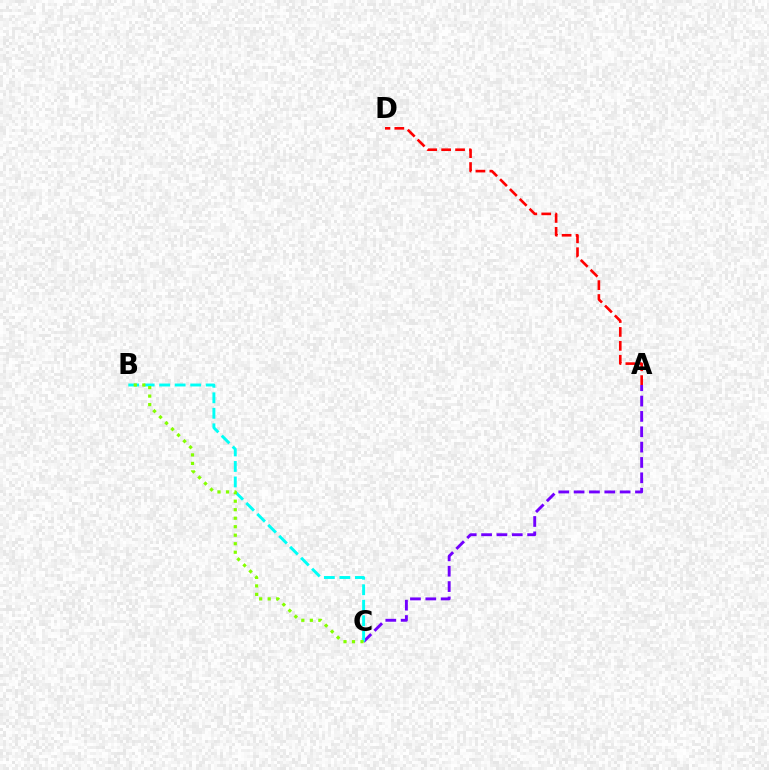{('A', 'C'): [{'color': '#7200ff', 'line_style': 'dashed', 'thickness': 2.08}], ('B', 'C'): [{'color': '#00fff6', 'line_style': 'dashed', 'thickness': 2.11}, {'color': '#84ff00', 'line_style': 'dotted', 'thickness': 2.31}], ('A', 'D'): [{'color': '#ff0000', 'line_style': 'dashed', 'thickness': 1.89}]}